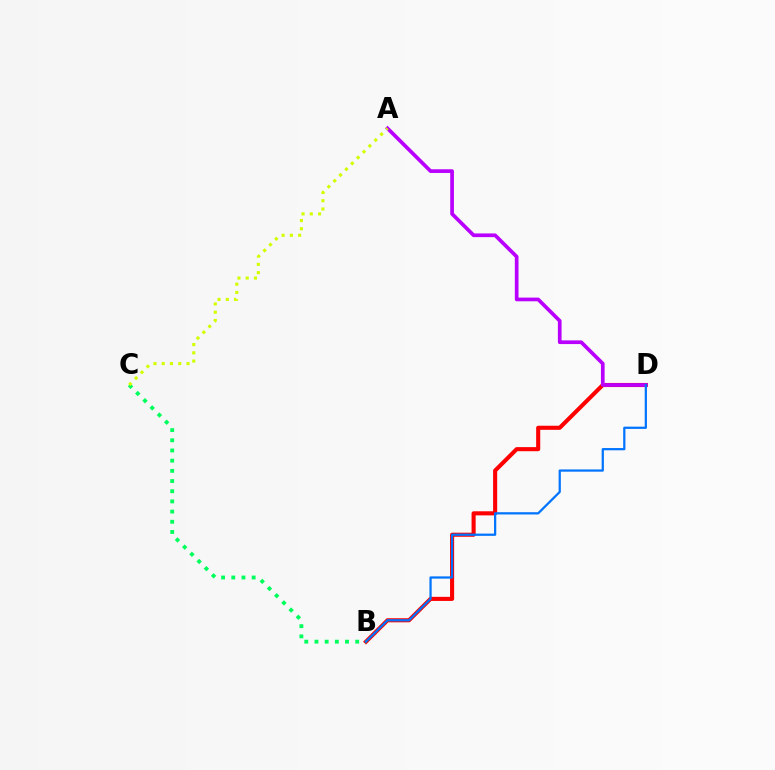{('B', 'D'): [{'color': '#ff0000', 'line_style': 'solid', 'thickness': 2.95}, {'color': '#0074ff', 'line_style': 'solid', 'thickness': 1.61}], ('A', 'D'): [{'color': '#b900ff', 'line_style': 'solid', 'thickness': 2.66}], ('B', 'C'): [{'color': '#00ff5c', 'line_style': 'dotted', 'thickness': 2.77}], ('A', 'C'): [{'color': '#d1ff00', 'line_style': 'dotted', 'thickness': 2.24}]}